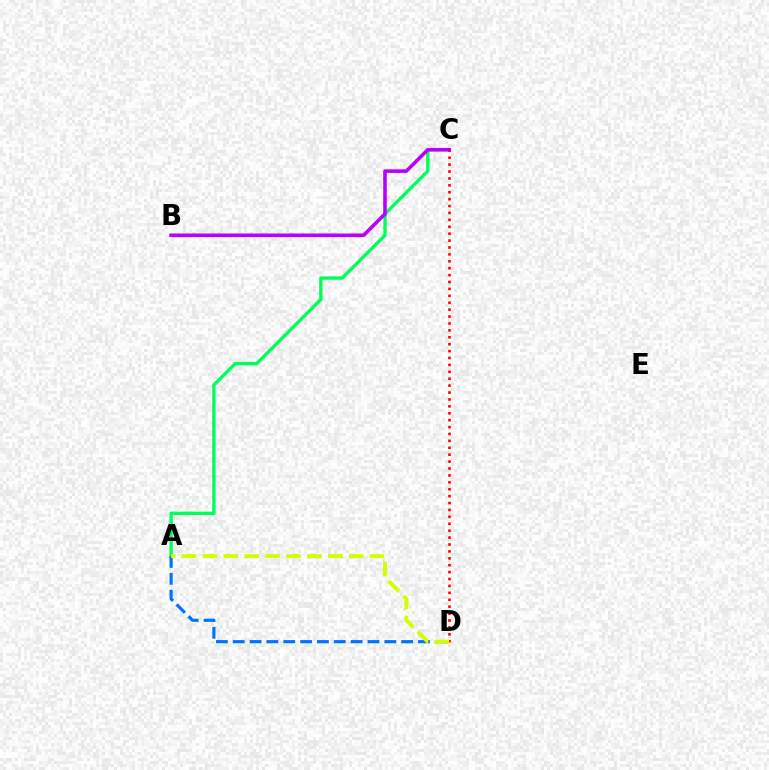{('A', 'C'): [{'color': '#00ff5c', 'line_style': 'solid', 'thickness': 2.4}], ('A', 'D'): [{'color': '#0074ff', 'line_style': 'dashed', 'thickness': 2.29}, {'color': '#d1ff00', 'line_style': 'dashed', 'thickness': 2.84}], ('C', 'D'): [{'color': '#ff0000', 'line_style': 'dotted', 'thickness': 1.88}], ('B', 'C'): [{'color': '#b900ff', 'line_style': 'solid', 'thickness': 2.58}]}